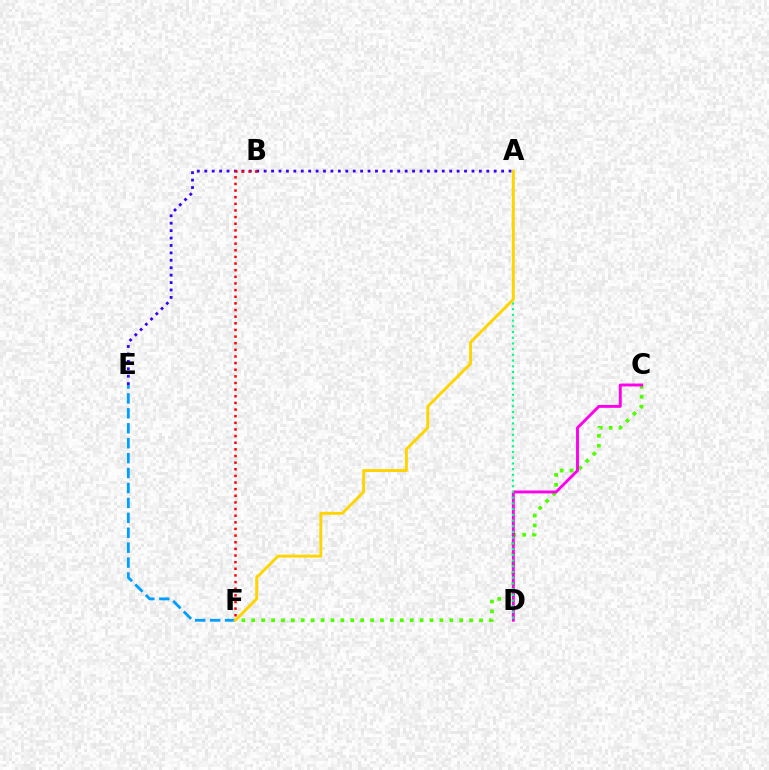{('A', 'E'): [{'color': '#3700ff', 'line_style': 'dotted', 'thickness': 2.02}], ('C', 'F'): [{'color': '#4fff00', 'line_style': 'dotted', 'thickness': 2.69}], ('C', 'D'): [{'color': '#ff00ed', 'line_style': 'solid', 'thickness': 2.09}], ('E', 'F'): [{'color': '#009eff', 'line_style': 'dashed', 'thickness': 2.03}], ('B', 'F'): [{'color': '#ff0000', 'line_style': 'dotted', 'thickness': 1.8}], ('A', 'D'): [{'color': '#00ff86', 'line_style': 'dotted', 'thickness': 1.55}], ('A', 'F'): [{'color': '#ffd500', 'line_style': 'solid', 'thickness': 2.1}]}